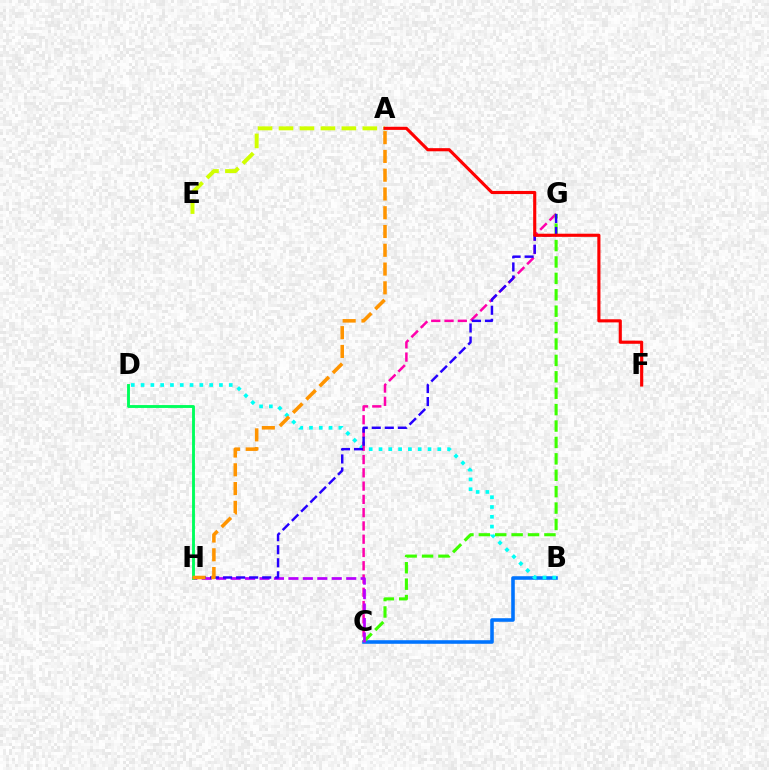{('B', 'C'): [{'color': '#0074ff', 'line_style': 'solid', 'thickness': 2.57}], ('B', 'D'): [{'color': '#00fff6', 'line_style': 'dotted', 'thickness': 2.66}], ('A', 'E'): [{'color': '#d1ff00', 'line_style': 'dashed', 'thickness': 2.85}], ('C', 'G'): [{'color': '#ff00ac', 'line_style': 'dashed', 'thickness': 1.8}, {'color': '#3dff00', 'line_style': 'dashed', 'thickness': 2.23}], ('C', 'H'): [{'color': '#b900ff', 'line_style': 'dashed', 'thickness': 1.96}], ('G', 'H'): [{'color': '#2500ff', 'line_style': 'dashed', 'thickness': 1.77}], ('A', 'F'): [{'color': '#ff0000', 'line_style': 'solid', 'thickness': 2.25}], ('D', 'H'): [{'color': '#00ff5c', 'line_style': 'solid', 'thickness': 2.07}], ('A', 'H'): [{'color': '#ff9400', 'line_style': 'dashed', 'thickness': 2.55}]}